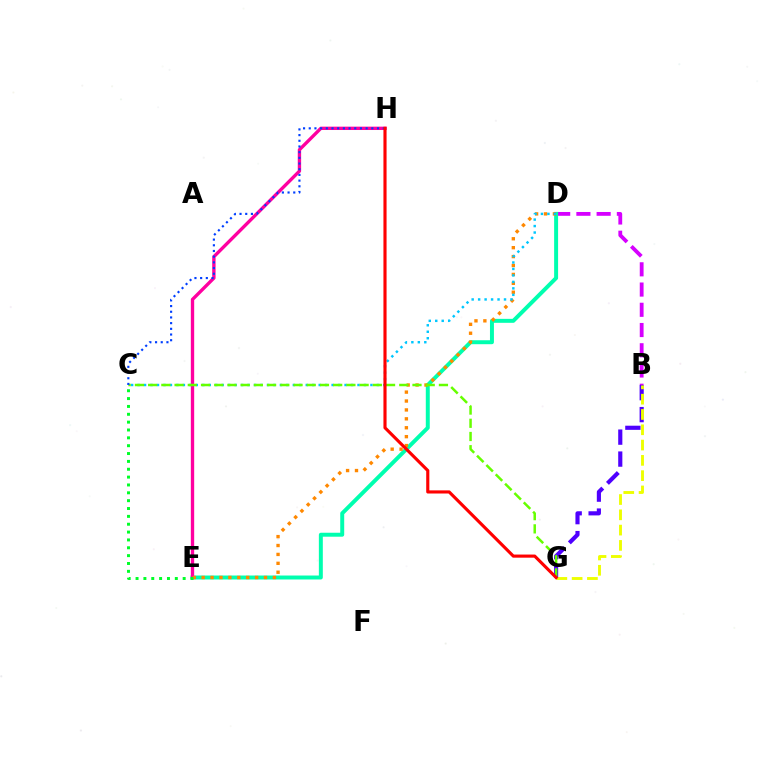{('B', 'D'): [{'color': '#d600ff', 'line_style': 'dashed', 'thickness': 2.75}], ('D', 'E'): [{'color': '#00ffaf', 'line_style': 'solid', 'thickness': 2.85}, {'color': '#ff8800', 'line_style': 'dotted', 'thickness': 2.42}], ('E', 'H'): [{'color': '#ff00a0', 'line_style': 'solid', 'thickness': 2.41}], ('B', 'G'): [{'color': '#4f00ff', 'line_style': 'dashed', 'thickness': 2.98}, {'color': '#eeff00', 'line_style': 'dashed', 'thickness': 2.08}], ('C', 'D'): [{'color': '#00c7ff', 'line_style': 'dotted', 'thickness': 1.76}], ('C', 'G'): [{'color': '#66ff00', 'line_style': 'dashed', 'thickness': 1.8}], ('C', 'H'): [{'color': '#003fff', 'line_style': 'dotted', 'thickness': 1.55}], ('G', 'H'): [{'color': '#ff0000', 'line_style': 'solid', 'thickness': 2.26}], ('C', 'E'): [{'color': '#00ff27', 'line_style': 'dotted', 'thickness': 2.13}]}